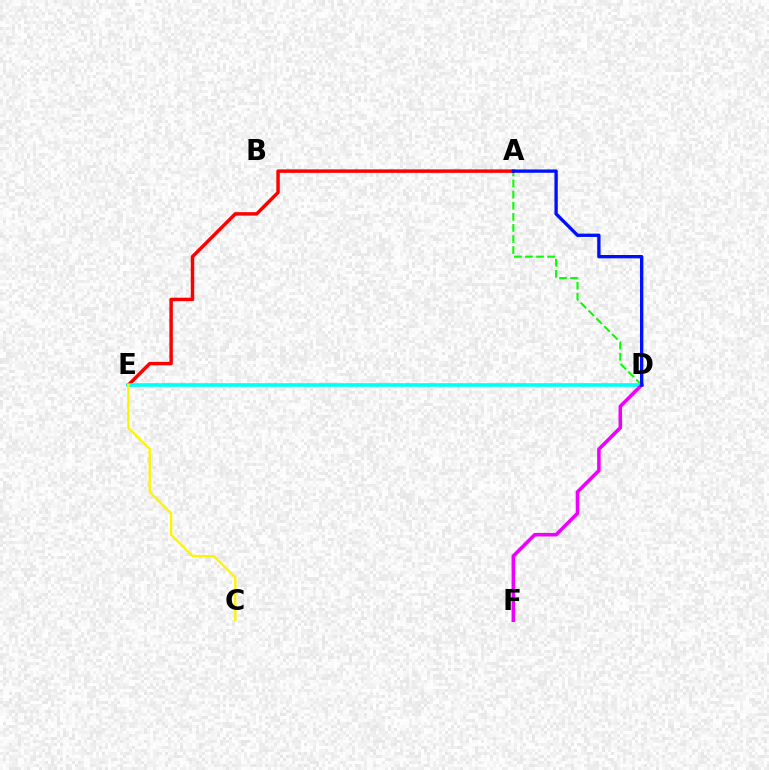{('A', 'D'): [{'color': '#08ff00', 'line_style': 'dashed', 'thickness': 1.51}, {'color': '#0010ff', 'line_style': 'solid', 'thickness': 2.4}], ('A', 'E'): [{'color': '#ff0000', 'line_style': 'solid', 'thickness': 2.5}], ('D', 'E'): [{'color': '#00fff6', 'line_style': 'solid', 'thickness': 2.62}], ('D', 'F'): [{'color': '#ee00ff', 'line_style': 'solid', 'thickness': 2.56}], ('C', 'E'): [{'color': '#fcf500', 'line_style': 'solid', 'thickness': 1.7}]}